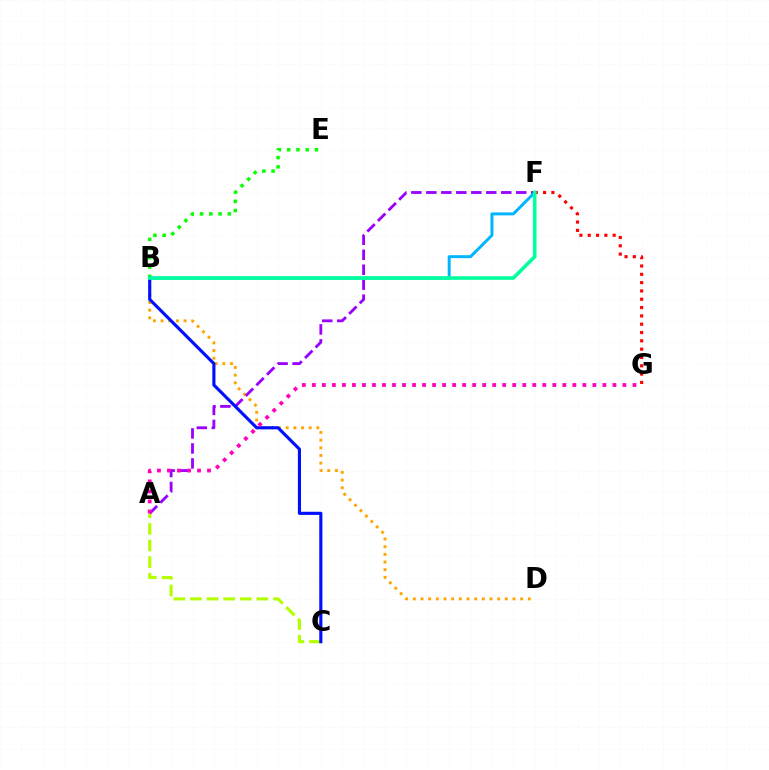{('B', 'D'): [{'color': '#ffa500', 'line_style': 'dotted', 'thickness': 2.08}], ('A', 'C'): [{'color': '#b3ff00', 'line_style': 'dashed', 'thickness': 2.25}], ('B', 'E'): [{'color': '#08ff00', 'line_style': 'dotted', 'thickness': 2.51}], ('A', 'F'): [{'color': '#9b00ff', 'line_style': 'dashed', 'thickness': 2.04}], ('F', 'G'): [{'color': '#ff0000', 'line_style': 'dotted', 'thickness': 2.26}], ('B', 'F'): [{'color': '#00b5ff', 'line_style': 'solid', 'thickness': 2.12}, {'color': '#00ff9d', 'line_style': 'solid', 'thickness': 2.58}], ('B', 'C'): [{'color': '#0010ff', 'line_style': 'solid', 'thickness': 2.26}], ('A', 'G'): [{'color': '#ff00bd', 'line_style': 'dotted', 'thickness': 2.72}]}